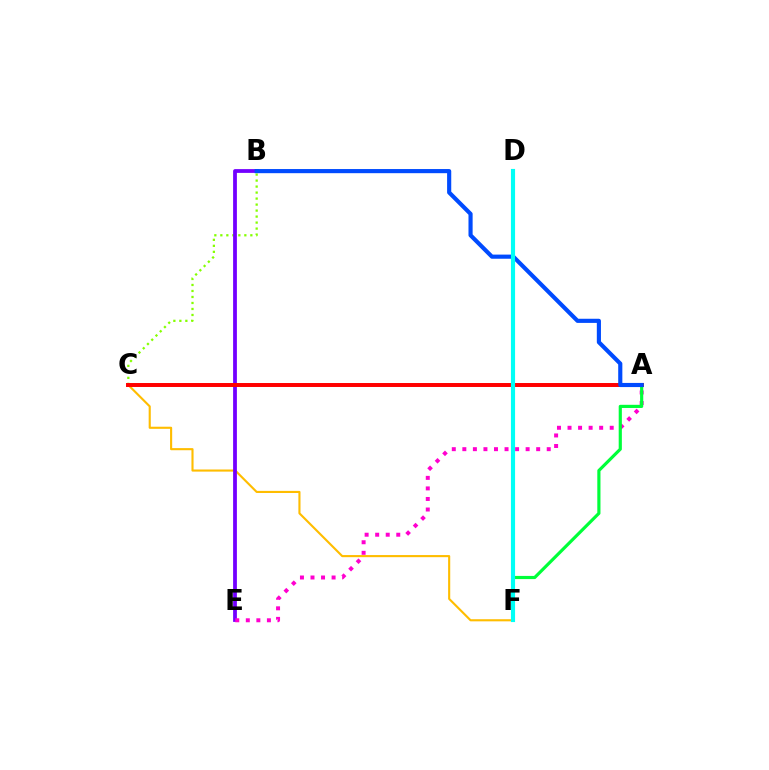{('C', 'F'): [{'color': '#ffbd00', 'line_style': 'solid', 'thickness': 1.53}], ('B', 'C'): [{'color': '#84ff00', 'line_style': 'dotted', 'thickness': 1.63}], ('B', 'E'): [{'color': '#7200ff', 'line_style': 'solid', 'thickness': 2.72}], ('A', 'E'): [{'color': '#ff00cf', 'line_style': 'dotted', 'thickness': 2.87}], ('A', 'C'): [{'color': '#ff0000', 'line_style': 'solid', 'thickness': 2.85}], ('A', 'F'): [{'color': '#00ff39', 'line_style': 'solid', 'thickness': 2.28}], ('A', 'B'): [{'color': '#004bff', 'line_style': 'solid', 'thickness': 2.98}], ('D', 'F'): [{'color': '#00fff6', 'line_style': 'solid', 'thickness': 2.98}]}